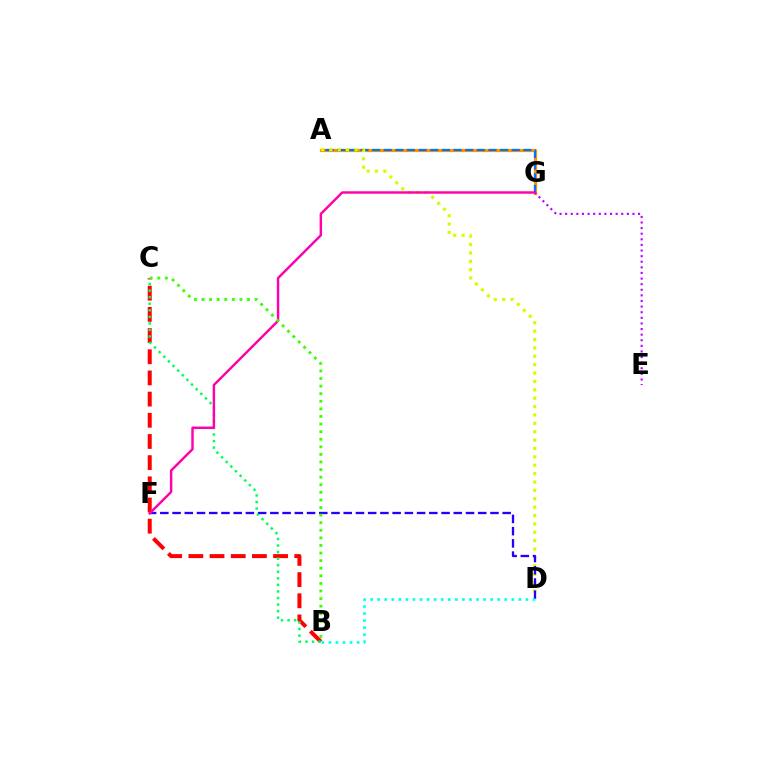{('B', 'C'): [{'color': '#ff0000', 'line_style': 'dashed', 'thickness': 2.88}, {'color': '#00ff5c', 'line_style': 'dotted', 'thickness': 1.78}, {'color': '#3dff00', 'line_style': 'dotted', 'thickness': 2.06}], ('A', 'G'): [{'color': '#ff9400', 'line_style': 'solid', 'thickness': 2.31}, {'color': '#0074ff', 'line_style': 'dashed', 'thickness': 1.58}], ('A', 'D'): [{'color': '#d1ff00', 'line_style': 'dotted', 'thickness': 2.28}], ('D', 'F'): [{'color': '#2500ff', 'line_style': 'dashed', 'thickness': 1.66}], ('B', 'D'): [{'color': '#00fff6', 'line_style': 'dotted', 'thickness': 1.92}], ('E', 'G'): [{'color': '#b900ff', 'line_style': 'dotted', 'thickness': 1.52}], ('F', 'G'): [{'color': '#ff00ac', 'line_style': 'solid', 'thickness': 1.76}]}